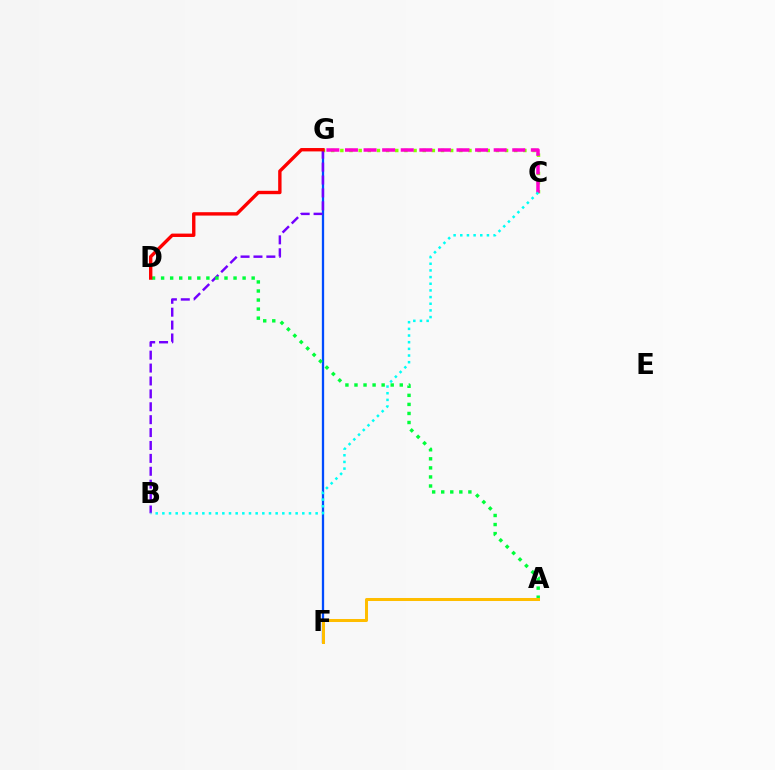{('F', 'G'): [{'color': '#004bff', 'line_style': 'solid', 'thickness': 1.65}], ('C', 'G'): [{'color': '#84ff00', 'line_style': 'dotted', 'thickness': 2.49}, {'color': '#ff00cf', 'line_style': 'dashed', 'thickness': 2.53}], ('B', 'G'): [{'color': '#7200ff', 'line_style': 'dashed', 'thickness': 1.75}], ('A', 'D'): [{'color': '#00ff39', 'line_style': 'dotted', 'thickness': 2.46}], ('D', 'G'): [{'color': '#ff0000', 'line_style': 'solid', 'thickness': 2.43}], ('B', 'C'): [{'color': '#00fff6', 'line_style': 'dotted', 'thickness': 1.81}], ('A', 'F'): [{'color': '#ffbd00', 'line_style': 'solid', 'thickness': 2.17}]}